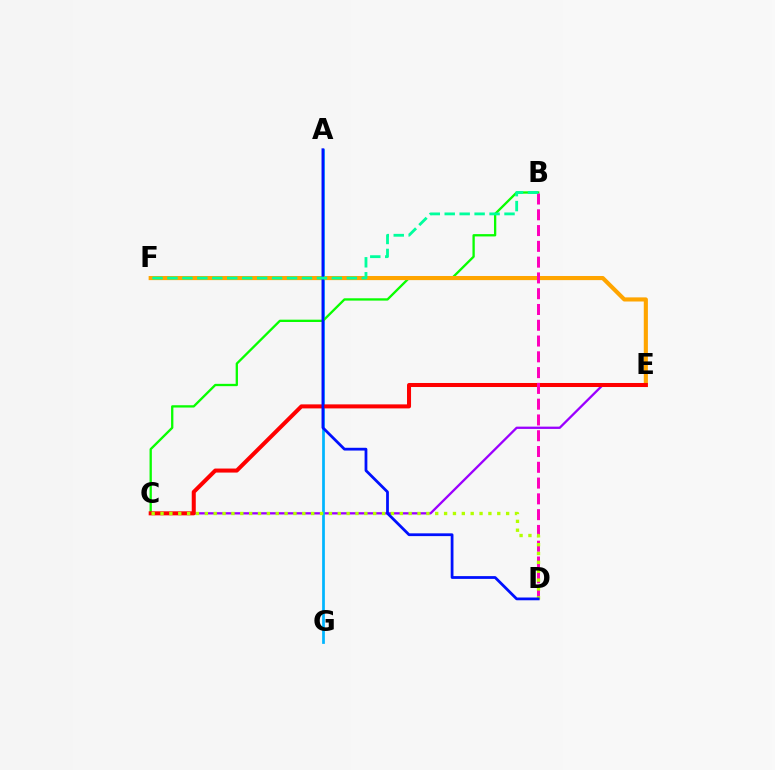{('C', 'E'): [{'color': '#9b00ff', 'line_style': 'solid', 'thickness': 1.65}, {'color': '#ff0000', 'line_style': 'solid', 'thickness': 2.9}], ('A', 'G'): [{'color': '#00b5ff', 'line_style': 'solid', 'thickness': 1.97}], ('B', 'C'): [{'color': '#08ff00', 'line_style': 'solid', 'thickness': 1.66}], ('E', 'F'): [{'color': '#ffa500', 'line_style': 'solid', 'thickness': 2.97}], ('B', 'D'): [{'color': '#ff00bd', 'line_style': 'dashed', 'thickness': 2.14}], ('C', 'D'): [{'color': '#b3ff00', 'line_style': 'dotted', 'thickness': 2.41}], ('A', 'D'): [{'color': '#0010ff', 'line_style': 'solid', 'thickness': 2.0}], ('B', 'F'): [{'color': '#00ff9d', 'line_style': 'dashed', 'thickness': 2.03}]}